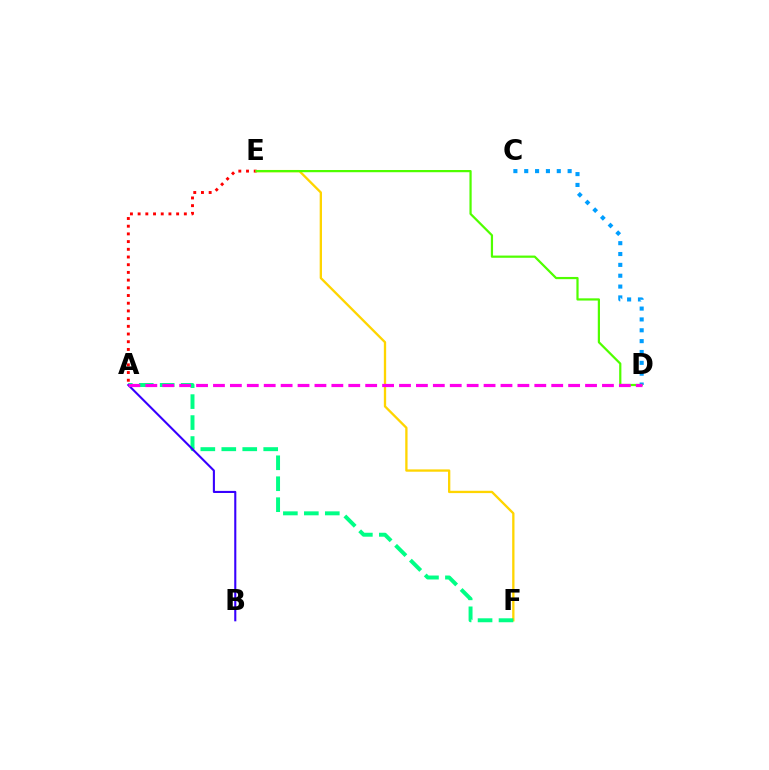{('A', 'E'): [{'color': '#ff0000', 'line_style': 'dotted', 'thickness': 2.09}], ('E', 'F'): [{'color': '#ffd500', 'line_style': 'solid', 'thickness': 1.67}], ('A', 'F'): [{'color': '#00ff86', 'line_style': 'dashed', 'thickness': 2.85}], ('C', 'D'): [{'color': '#009eff', 'line_style': 'dotted', 'thickness': 2.95}], ('D', 'E'): [{'color': '#4fff00', 'line_style': 'solid', 'thickness': 1.59}], ('A', 'B'): [{'color': '#3700ff', 'line_style': 'solid', 'thickness': 1.51}], ('A', 'D'): [{'color': '#ff00ed', 'line_style': 'dashed', 'thickness': 2.3}]}